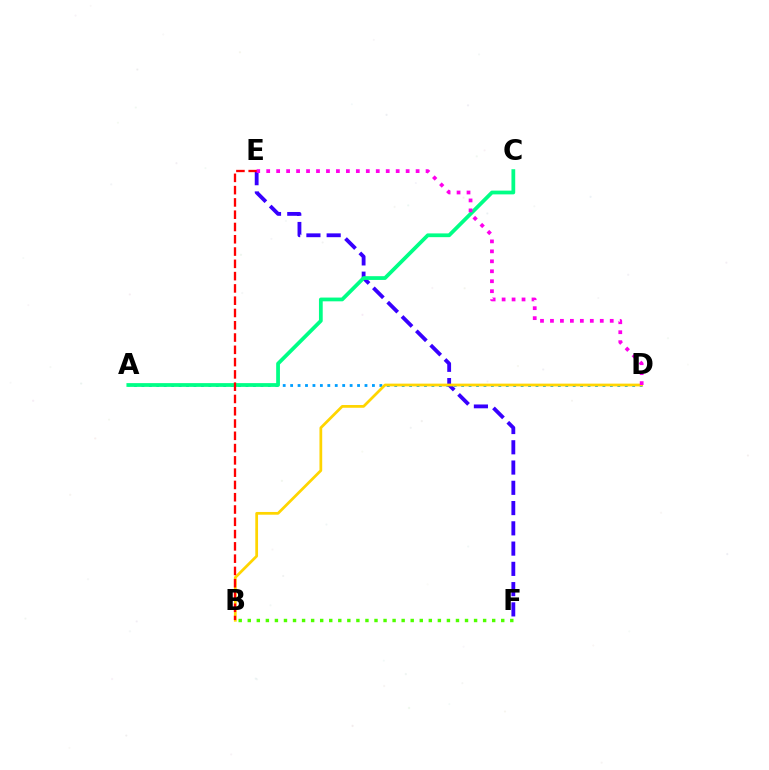{('A', 'D'): [{'color': '#009eff', 'line_style': 'dotted', 'thickness': 2.02}], ('E', 'F'): [{'color': '#3700ff', 'line_style': 'dashed', 'thickness': 2.75}], ('A', 'C'): [{'color': '#00ff86', 'line_style': 'solid', 'thickness': 2.71}], ('B', 'D'): [{'color': '#ffd500', 'line_style': 'solid', 'thickness': 1.98}], ('B', 'E'): [{'color': '#ff0000', 'line_style': 'dashed', 'thickness': 1.67}], ('D', 'E'): [{'color': '#ff00ed', 'line_style': 'dotted', 'thickness': 2.71}], ('B', 'F'): [{'color': '#4fff00', 'line_style': 'dotted', 'thickness': 2.46}]}